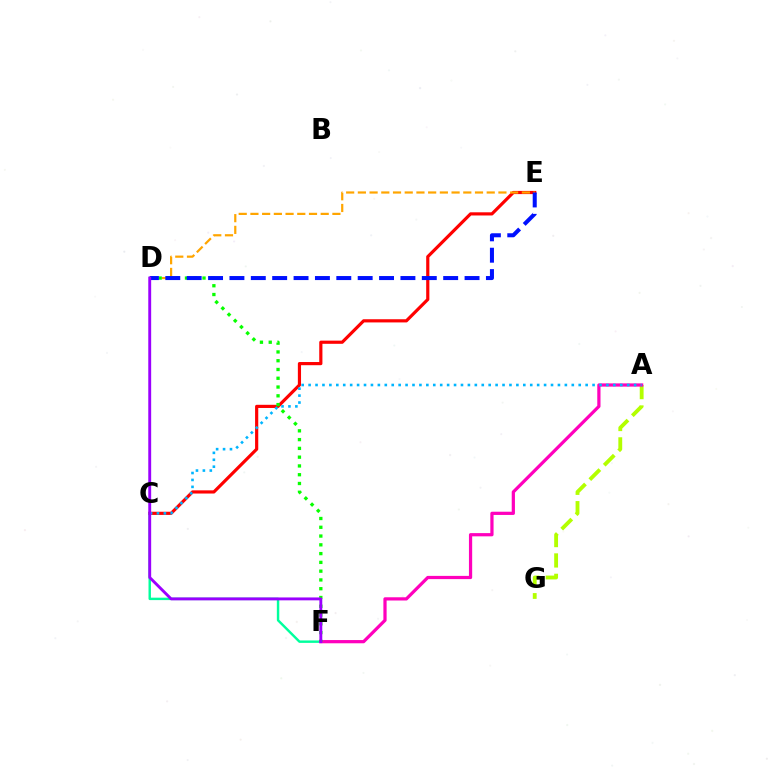{('A', 'G'): [{'color': '#b3ff00', 'line_style': 'dashed', 'thickness': 2.77}], ('C', 'E'): [{'color': '#ff0000', 'line_style': 'solid', 'thickness': 2.29}], ('C', 'F'): [{'color': '#00ff9d', 'line_style': 'solid', 'thickness': 1.75}], ('A', 'F'): [{'color': '#ff00bd', 'line_style': 'solid', 'thickness': 2.32}], ('D', 'E'): [{'color': '#ffa500', 'line_style': 'dashed', 'thickness': 1.59}, {'color': '#0010ff', 'line_style': 'dashed', 'thickness': 2.9}], ('D', 'F'): [{'color': '#08ff00', 'line_style': 'dotted', 'thickness': 2.38}, {'color': '#9b00ff', 'line_style': 'solid', 'thickness': 2.08}], ('A', 'C'): [{'color': '#00b5ff', 'line_style': 'dotted', 'thickness': 1.88}]}